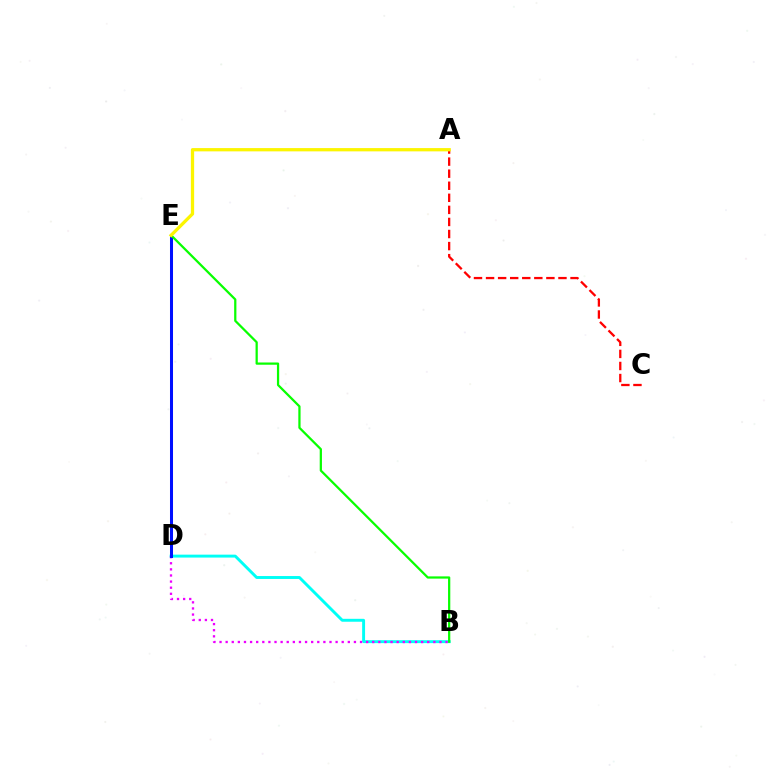{('B', 'D'): [{'color': '#00fff6', 'line_style': 'solid', 'thickness': 2.1}, {'color': '#ee00ff', 'line_style': 'dotted', 'thickness': 1.66}], ('D', 'E'): [{'color': '#0010ff', 'line_style': 'solid', 'thickness': 2.18}], ('B', 'E'): [{'color': '#08ff00', 'line_style': 'solid', 'thickness': 1.61}], ('A', 'C'): [{'color': '#ff0000', 'line_style': 'dashed', 'thickness': 1.64}], ('A', 'E'): [{'color': '#fcf500', 'line_style': 'solid', 'thickness': 2.36}]}